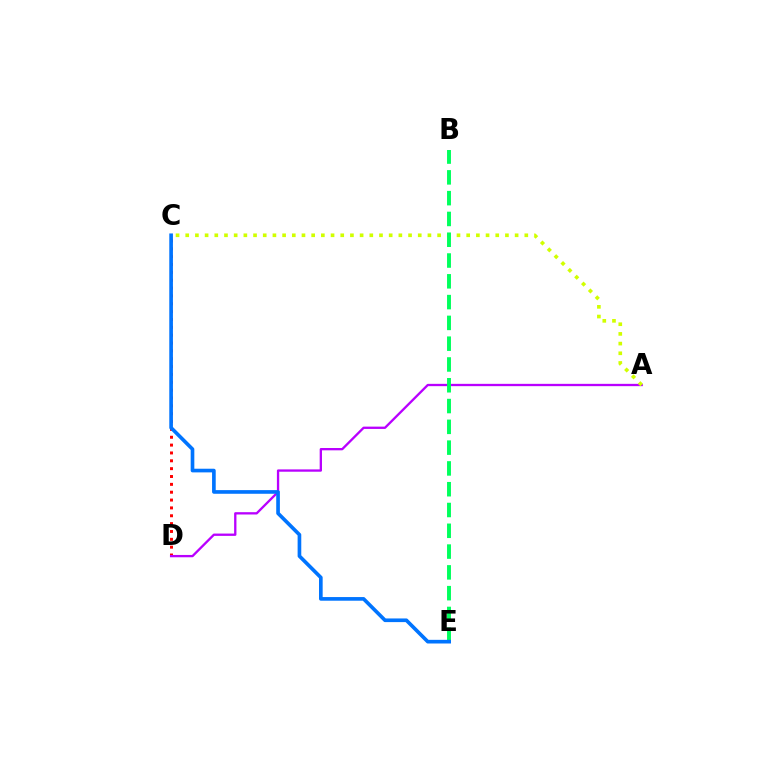{('C', 'D'): [{'color': '#ff0000', 'line_style': 'dotted', 'thickness': 2.13}], ('A', 'D'): [{'color': '#b900ff', 'line_style': 'solid', 'thickness': 1.67}], ('A', 'C'): [{'color': '#d1ff00', 'line_style': 'dotted', 'thickness': 2.63}], ('B', 'E'): [{'color': '#00ff5c', 'line_style': 'dashed', 'thickness': 2.82}], ('C', 'E'): [{'color': '#0074ff', 'line_style': 'solid', 'thickness': 2.63}]}